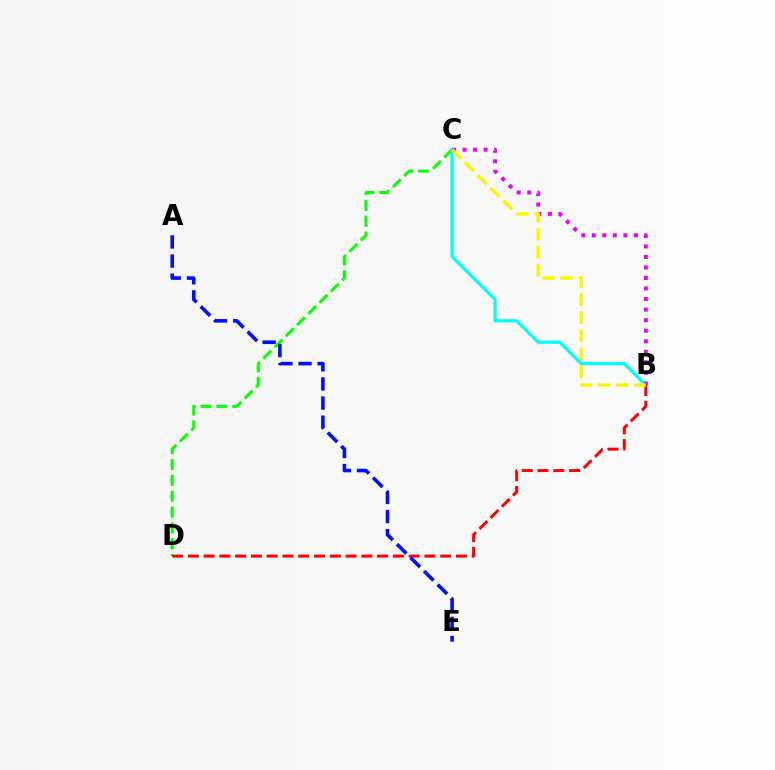{('C', 'D'): [{'color': '#08ff00', 'line_style': 'dashed', 'thickness': 2.16}], ('B', 'C'): [{'color': '#00fff6', 'line_style': 'solid', 'thickness': 2.33}, {'color': '#ee00ff', 'line_style': 'dotted', 'thickness': 2.86}, {'color': '#fcf500', 'line_style': 'dashed', 'thickness': 2.46}], ('B', 'D'): [{'color': '#ff0000', 'line_style': 'dashed', 'thickness': 2.14}], ('A', 'E'): [{'color': '#0010ff', 'line_style': 'dashed', 'thickness': 2.6}]}